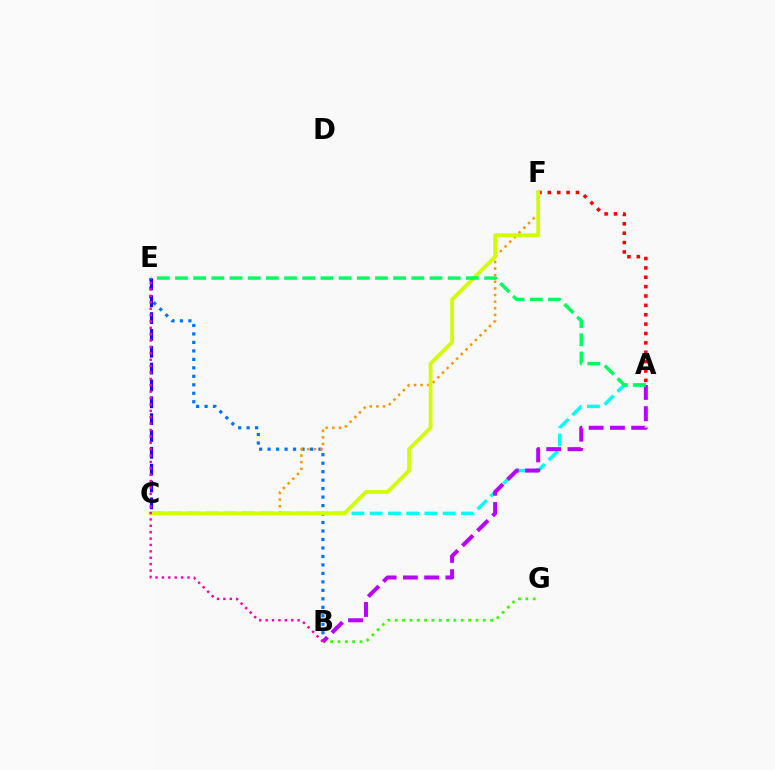{('B', 'E'): [{'color': '#0074ff', 'line_style': 'dotted', 'thickness': 2.3}, {'color': '#ff00ac', 'line_style': 'dotted', 'thickness': 1.74}], ('A', 'C'): [{'color': '#00fff6', 'line_style': 'dashed', 'thickness': 2.48}], ('A', 'F'): [{'color': '#ff0000', 'line_style': 'dotted', 'thickness': 2.55}], ('C', 'E'): [{'color': '#2500ff', 'line_style': 'dashed', 'thickness': 2.29}], ('C', 'F'): [{'color': '#ff9400', 'line_style': 'dotted', 'thickness': 1.8}, {'color': '#d1ff00', 'line_style': 'solid', 'thickness': 2.72}], ('B', 'G'): [{'color': '#3dff00', 'line_style': 'dotted', 'thickness': 1.99}], ('A', 'B'): [{'color': '#b900ff', 'line_style': 'dashed', 'thickness': 2.89}], ('A', 'E'): [{'color': '#00ff5c', 'line_style': 'dashed', 'thickness': 2.47}]}